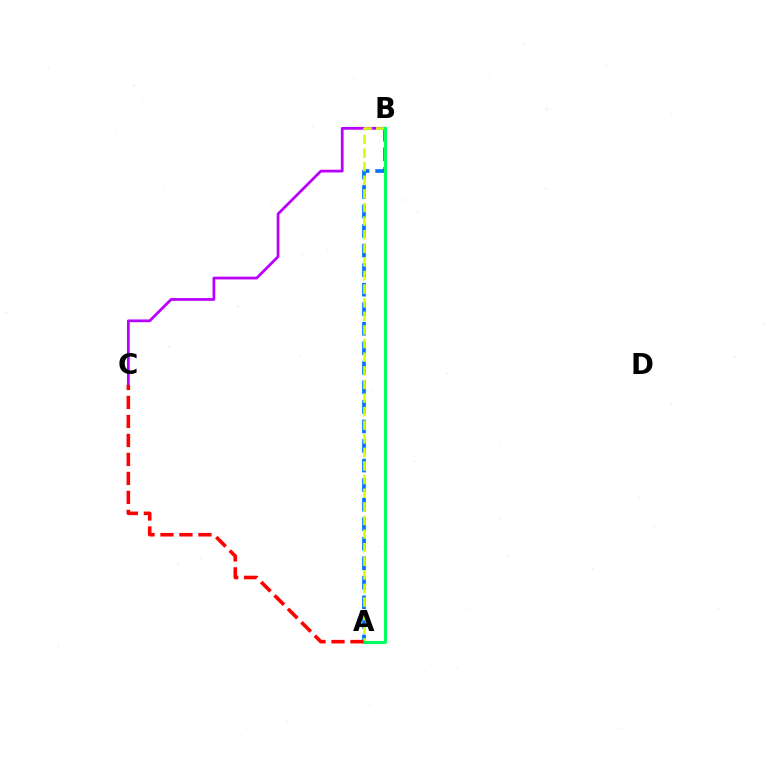{('B', 'C'): [{'color': '#b900ff', 'line_style': 'solid', 'thickness': 1.98}], ('A', 'B'): [{'color': '#0074ff', 'line_style': 'dashed', 'thickness': 2.65}, {'color': '#d1ff00', 'line_style': 'dashed', 'thickness': 1.85}, {'color': '#00ff5c', 'line_style': 'solid', 'thickness': 2.17}], ('A', 'C'): [{'color': '#ff0000', 'line_style': 'dashed', 'thickness': 2.58}]}